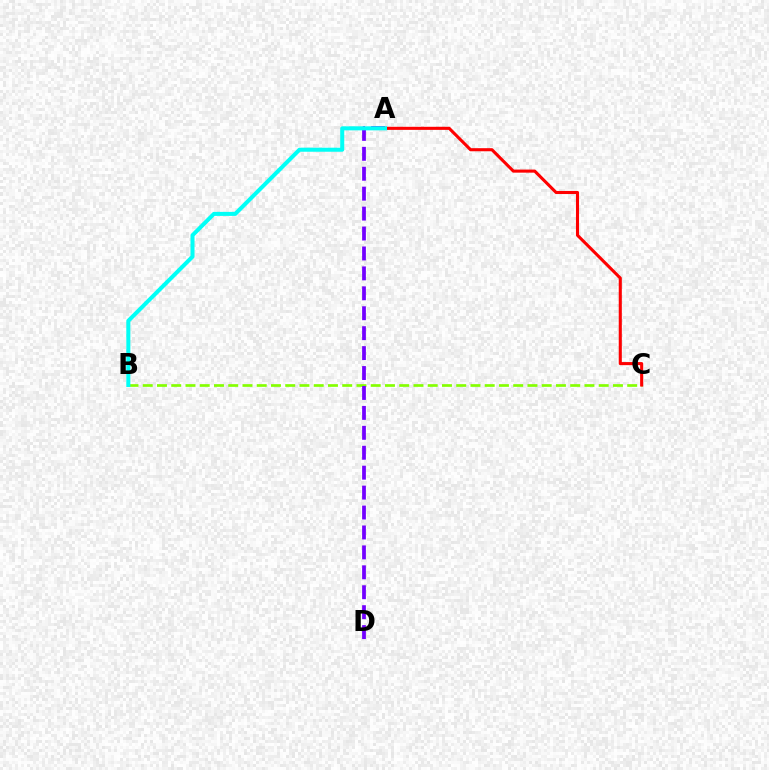{('B', 'C'): [{'color': '#84ff00', 'line_style': 'dashed', 'thickness': 1.94}], ('A', 'D'): [{'color': '#7200ff', 'line_style': 'dashed', 'thickness': 2.71}], ('A', 'C'): [{'color': '#ff0000', 'line_style': 'solid', 'thickness': 2.22}], ('A', 'B'): [{'color': '#00fff6', 'line_style': 'solid', 'thickness': 2.9}]}